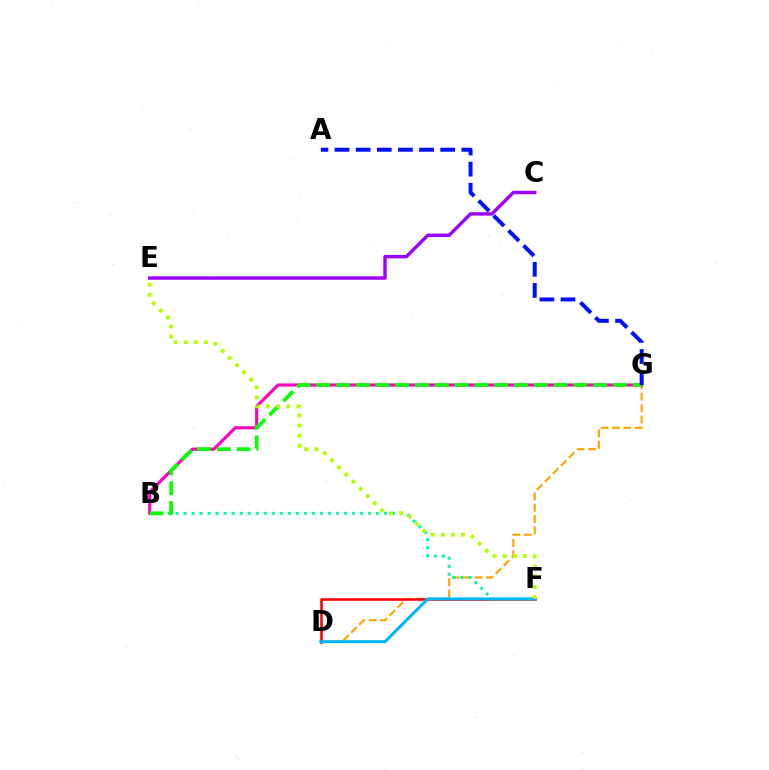{('D', 'G'): [{'color': '#ffa500', 'line_style': 'dashed', 'thickness': 1.54}], ('B', 'G'): [{'color': '#ff00bd', 'line_style': 'solid', 'thickness': 2.26}, {'color': '#08ff00', 'line_style': 'dashed', 'thickness': 2.69}], ('D', 'F'): [{'color': '#ff0000', 'line_style': 'solid', 'thickness': 1.86}, {'color': '#00b5ff', 'line_style': 'solid', 'thickness': 2.14}], ('B', 'F'): [{'color': '#00ff9d', 'line_style': 'dotted', 'thickness': 2.18}], ('C', 'E'): [{'color': '#9b00ff', 'line_style': 'solid', 'thickness': 2.45}], ('E', 'F'): [{'color': '#b3ff00', 'line_style': 'dotted', 'thickness': 2.75}], ('A', 'G'): [{'color': '#0010ff', 'line_style': 'dashed', 'thickness': 2.87}]}